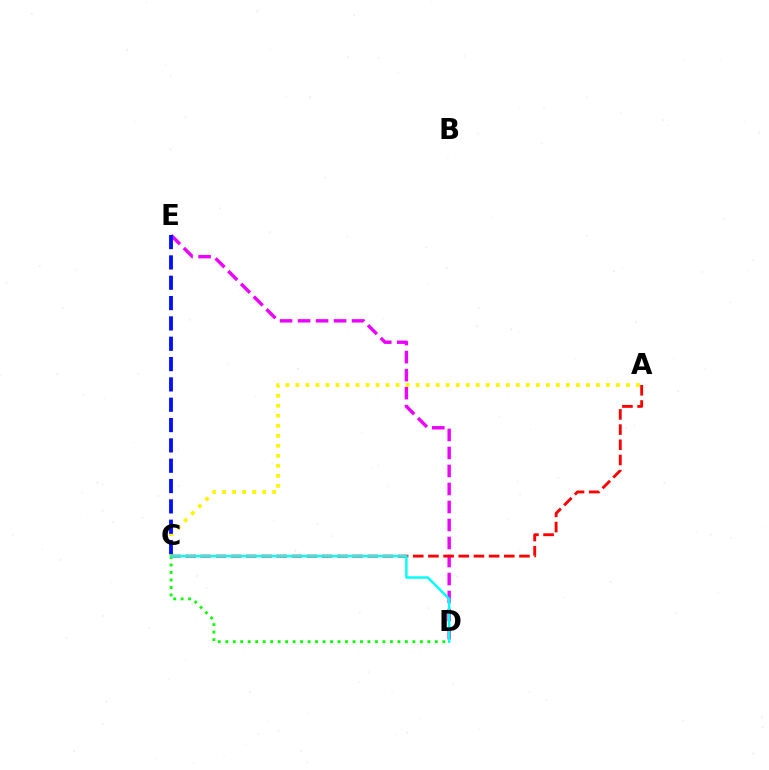{('D', 'E'): [{'color': '#ee00ff', 'line_style': 'dashed', 'thickness': 2.45}], ('A', 'C'): [{'color': '#fcf500', 'line_style': 'dotted', 'thickness': 2.72}, {'color': '#ff0000', 'line_style': 'dashed', 'thickness': 2.06}], ('C', 'D'): [{'color': '#08ff00', 'line_style': 'dotted', 'thickness': 2.03}, {'color': '#00fff6', 'line_style': 'solid', 'thickness': 1.76}], ('C', 'E'): [{'color': '#0010ff', 'line_style': 'dashed', 'thickness': 2.76}]}